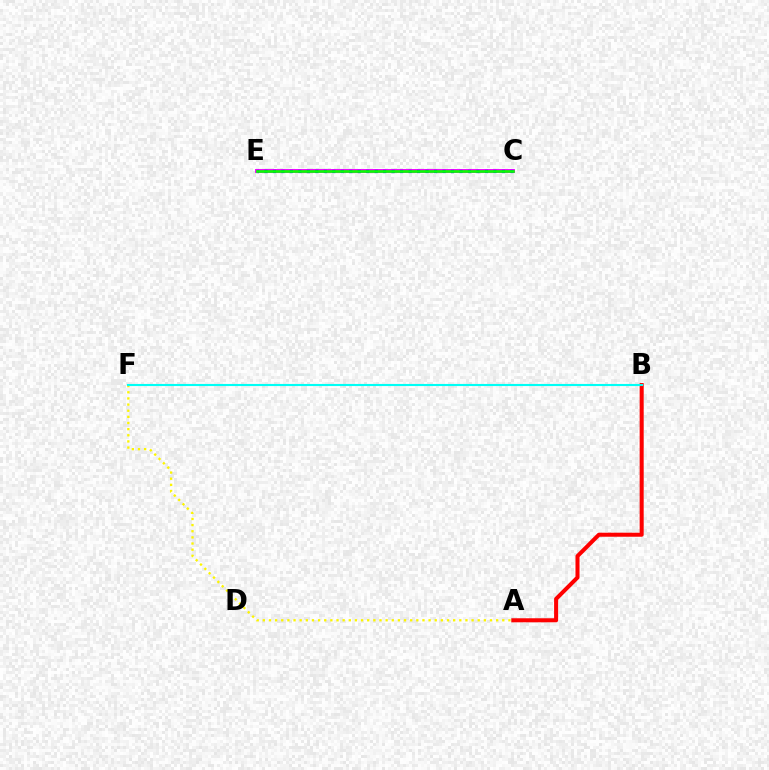{('A', 'F'): [{'color': '#fcf500', 'line_style': 'dotted', 'thickness': 1.67}], ('C', 'E'): [{'color': '#ee00ff', 'line_style': 'solid', 'thickness': 2.8}, {'color': '#0010ff', 'line_style': 'dotted', 'thickness': 2.3}, {'color': '#08ff00', 'line_style': 'solid', 'thickness': 1.91}], ('A', 'B'): [{'color': '#ff0000', 'line_style': 'solid', 'thickness': 2.9}], ('B', 'F'): [{'color': '#00fff6', 'line_style': 'solid', 'thickness': 1.53}]}